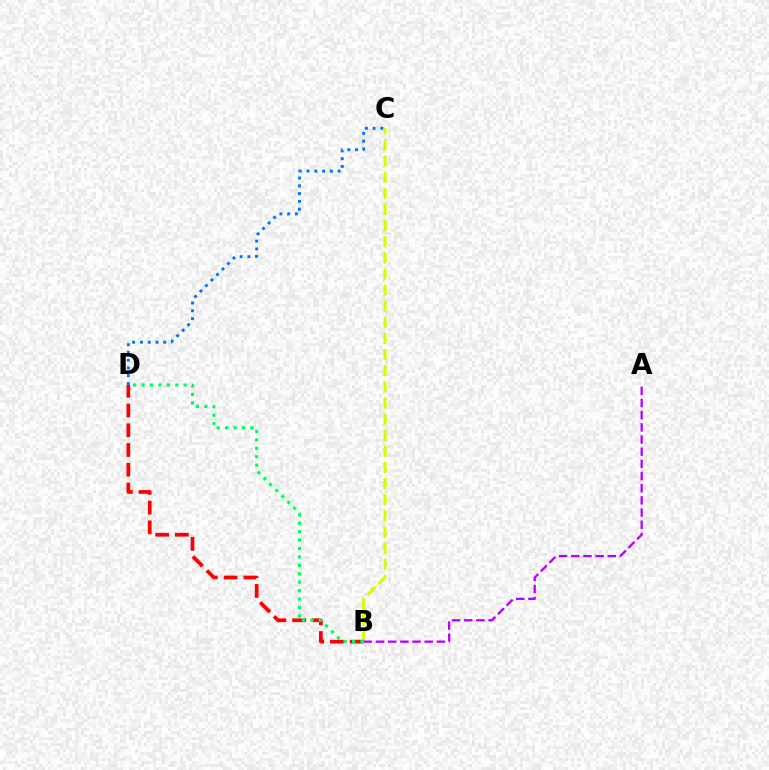{('C', 'D'): [{'color': '#0074ff', 'line_style': 'dotted', 'thickness': 2.11}], ('B', 'C'): [{'color': '#d1ff00', 'line_style': 'dashed', 'thickness': 2.19}], ('B', 'D'): [{'color': '#ff0000', 'line_style': 'dashed', 'thickness': 2.68}, {'color': '#00ff5c', 'line_style': 'dotted', 'thickness': 2.29}], ('A', 'B'): [{'color': '#b900ff', 'line_style': 'dashed', 'thickness': 1.65}]}